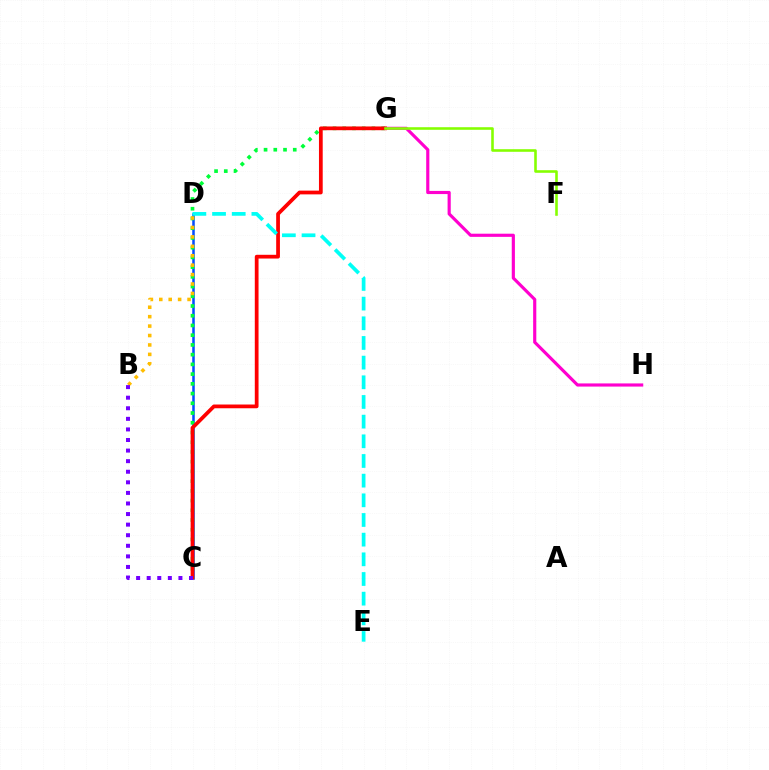{('C', 'D'): [{'color': '#004bff', 'line_style': 'solid', 'thickness': 1.81}], ('C', 'G'): [{'color': '#00ff39', 'line_style': 'dotted', 'thickness': 2.64}, {'color': '#ff0000', 'line_style': 'solid', 'thickness': 2.7}], ('G', 'H'): [{'color': '#ff00cf', 'line_style': 'solid', 'thickness': 2.27}], ('D', 'E'): [{'color': '#00fff6', 'line_style': 'dashed', 'thickness': 2.67}], ('F', 'G'): [{'color': '#84ff00', 'line_style': 'solid', 'thickness': 1.86}], ('B', 'D'): [{'color': '#ffbd00', 'line_style': 'dotted', 'thickness': 2.56}], ('B', 'C'): [{'color': '#7200ff', 'line_style': 'dotted', 'thickness': 2.87}]}